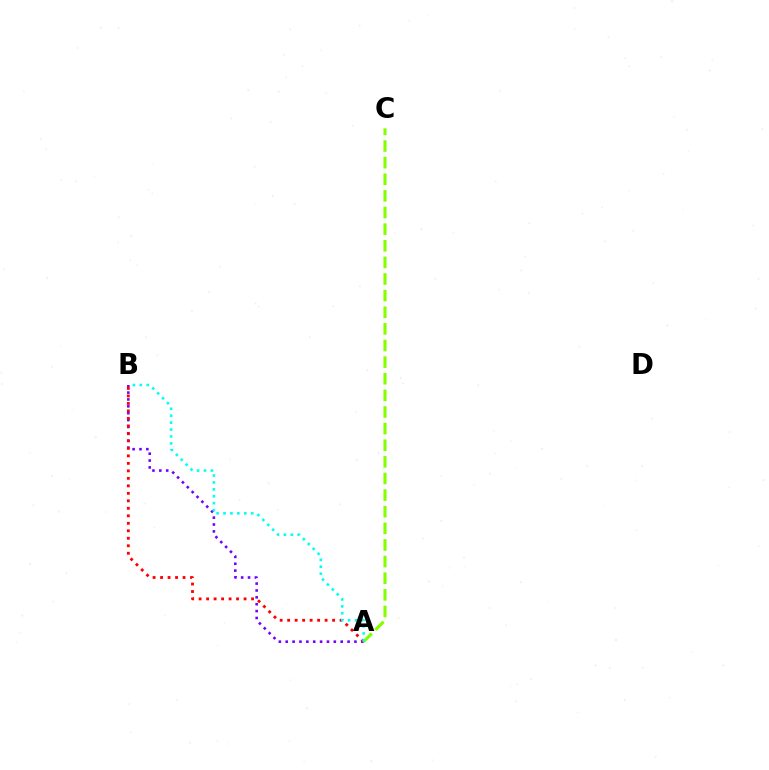{('A', 'B'): [{'color': '#7200ff', 'line_style': 'dotted', 'thickness': 1.87}, {'color': '#ff0000', 'line_style': 'dotted', 'thickness': 2.04}, {'color': '#00fff6', 'line_style': 'dotted', 'thickness': 1.88}], ('A', 'C'): [{'color': '#84ff00', 'line_style': 'dashed', 'thickness': 2.26}]}